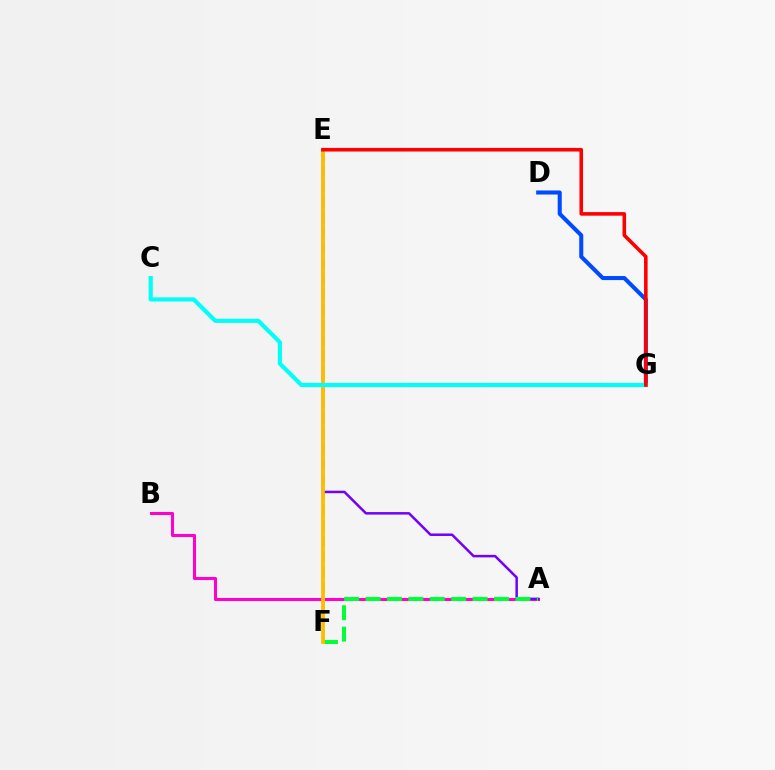{('A', 'B'): [{'color': '#ff00cf', 'line_style': 'solid', 'thickness': 2.2}], ('E', 'F'): [{'color': '#84ff00', 'line_style': 'dashed', 'thickness': 2.09}, {'color': '#ffbd00', 'line_style': 'solid', 'thickness': 2.68}], ('A', 'E'): [{'color': '#7200ff', 'line_style': 'solid', 'thickness': 1.8}], ('A', 'F'): [{'color': '#00ff39', 'line_style': 'dashed', 'thickness': 2.91}], ('D', 'G'): [{'color': '#004bff', 'line_style': 'solid', 'thickness': 2.92}], ('C', 'G'): [{'color': '#00fff6', 'line_style': 'solid', 'thickness': 2.98}], ('E', 'G'): [{'color': '#ff0000', 'line_style': 'solid', 'thickness': 2.58}]}